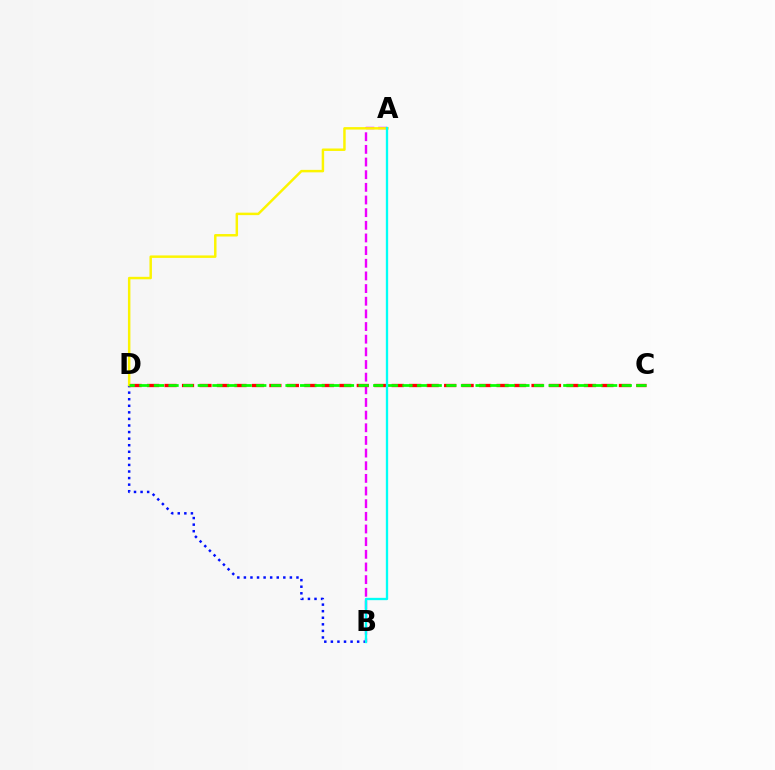{('B', 'D'): [{'color': '#0010ff', 'line_style': 'dotted', 'thickness': 1.79}], ('A', 'B'): [{'color': '#ee00ff', 'line_style': 'dashed', 'thickness': 1.72}, {'color': '#00fff6', 'line_style': 'solid', 'thickness': 1.68}], ('C', 'D'): [{'color': '#ff0000', 'line_style': 'dashed', 'thickness': 2.37}, {'color': '#08ff00', 'line_style': 'dashed', 'thickness': 1.99}], ('A', 'D'): [{'color': '#fcf500', 'line_style': 'solid', 'thickness': 1.78}]}